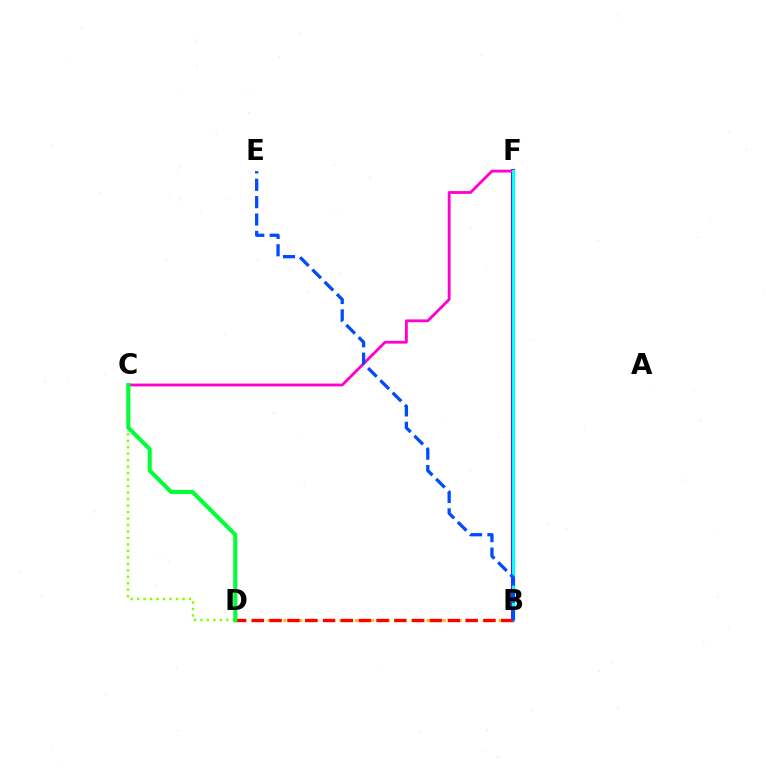{('B', 'F'): [{'color': '#7200ff', 'line_style': 'solid', 'thickness': 2.94}, {'color': '#00fff6', 'line_style': 'solid', 'thickness': 2.31}], ('C', 'F'): [{'color': '#ff00cf', 'line_style': 'solid', 'thickness': 2.03}], ('B', 'D'): [{'color': '#ffbd00', 'line_style': 'dotted', 'thickness': 2.17}, {'color': '#ff0000', 'line_style': 'dashed', 'thickness': 2.42}], ('C', 'D'): [{'color': '#84ff00', 'line_style': 'dotted', 'thickness': 1.76}, {'color': '#00ff39', 'line_style': 'solid', 'thickness': 2.92}], ('B', 'E'): [{'color': '#004bff', 'line_style': 'dashed', 'thickness': 2.36}]}